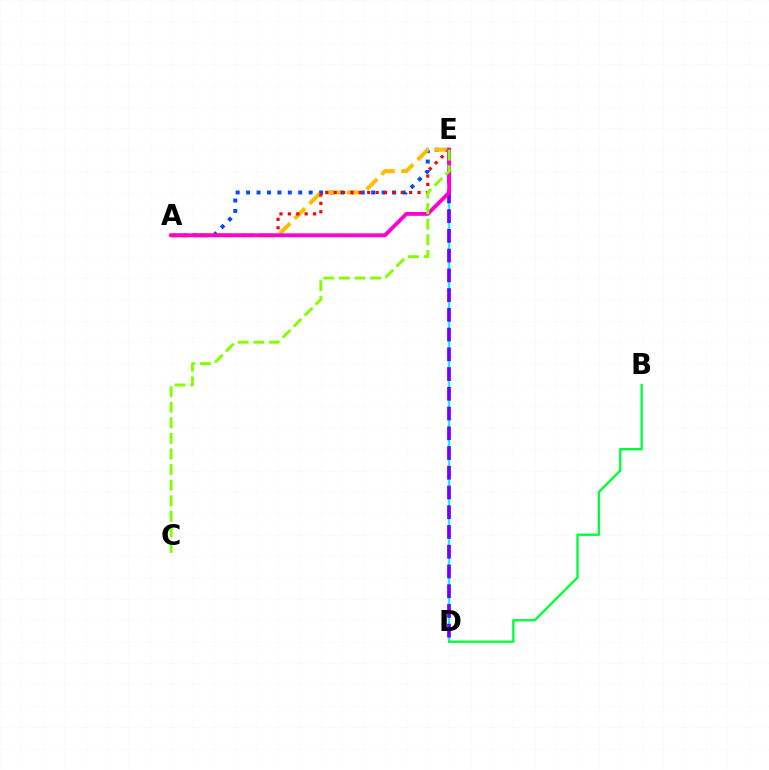{('D', 'E'): [{'color': '#00fff6', 'line_style': 'solid', 'thickness': 1.55}, {'color': '#7200ff', 'line_style': 'dashed', 'thickness': 2.68}], ('A', 'E'): [{'color': '#004bff', 'line_style': 'dotted', 'thickness': 2.83}, {'color': '#ffbd00', 'line_style': 'dashed', 'thickness': 2.86}, {'color': '#ff0000', 'line_style': 'dotted', 'thickness': 2.28}, {'color': '#ff00cf', 'line_style': 'solid', 'thickness': 2.78}], ('B', 'D'): [{'color': '#00ff39', 'line_style': 'solid', 'thickness': 1.69}], ('C', 'E'): [{'color': '#84ff00', 'line_style': 'dashed', 'thickness': 2.12}]}